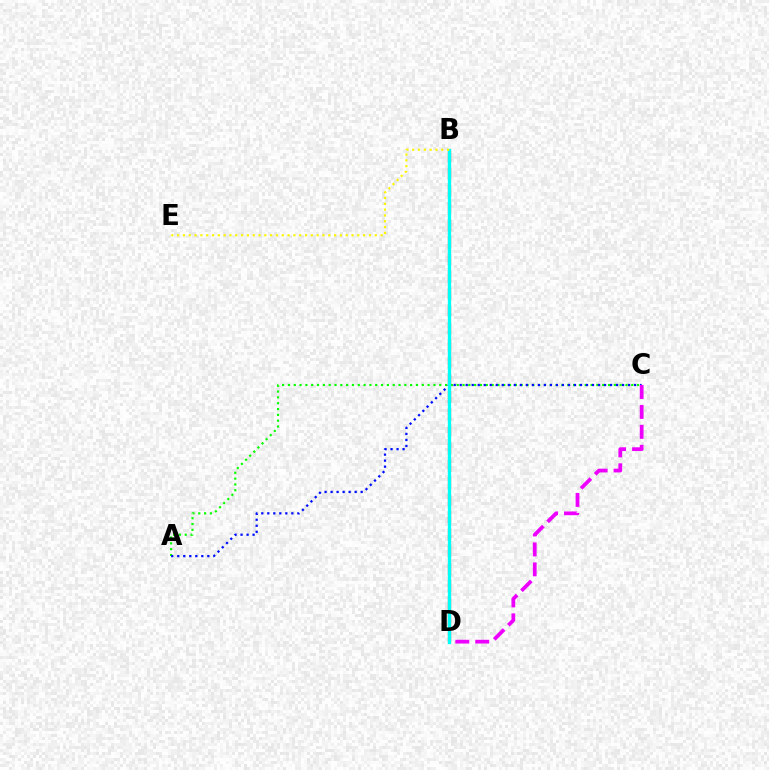{('A', 'C'): [{'color': '#08ff00', 'line_style': 'dotted', 'thickness': 1.58}, {'color': '#0010ff', 'line_style': 'dotted', 'thickness': 1.63}], ('C', 'D'): [{'color': '#ee00ff', 'line_style': 'dashed', 'thickness': 2.71}], ('B', 'D'): [{'color': '#ff0000', 'line_style': 'dashed', 'thickness': 2.33}, {'color': '#00fff6', 'line_style': 'solid', 'thickness': 2.4}], ('B', 'E'): [{'color': '#fcf500', 'line_style': 'dotted', 'thickness': 1.58}]}